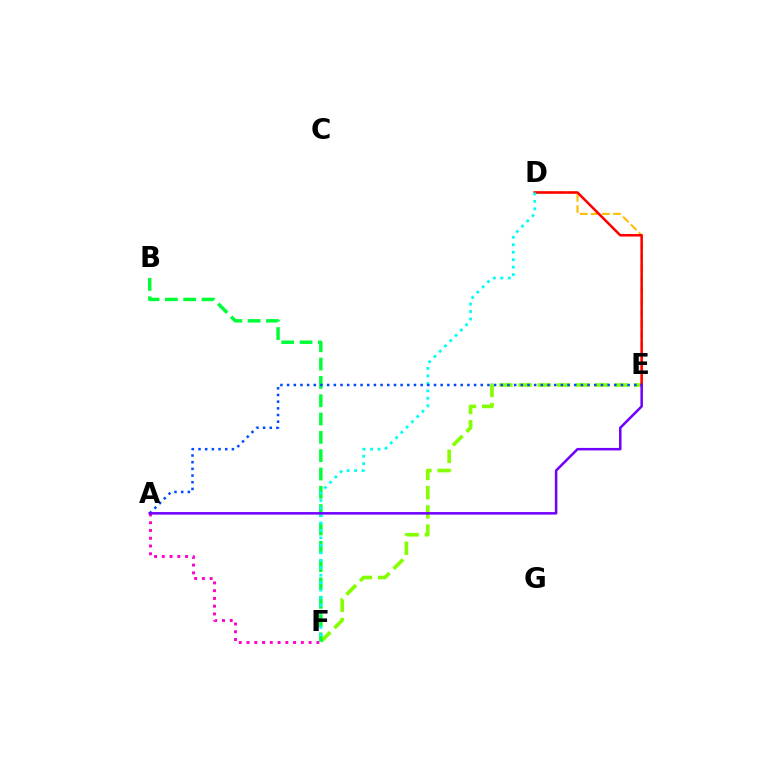{('A', 'F'): [{'color': '#ff00cf', 'line_style': 'dotted', 'thickness': 2.11}], ('E', 'F'): [{'color': '#84ff00', 'line_style': 'dashed', 'thickness': 2.61}], ('B', 'F'): [{'color': '#00ff39', 'line_style': 'dashed', 'thickness': 2.49}], ('D', 'E'): [{'color': '#ffbd00', 'line_style': 'dashed', 'thickness': 1.51}, {'color': '#ff0000', 'line_style': 'solid', 'thickness': 1.81}], ('D', 'F'): [{'color': '#00fff6', 'line_style': 'dotted', 'thickness': 2.03}], ('A', 'E'): [{'color': '#004bff', 'line_style': 'dotted', 'thickness': 1.81}, {'color': '#7200ff', 'line_style': 'solid', 'thickness': 1.81}]}